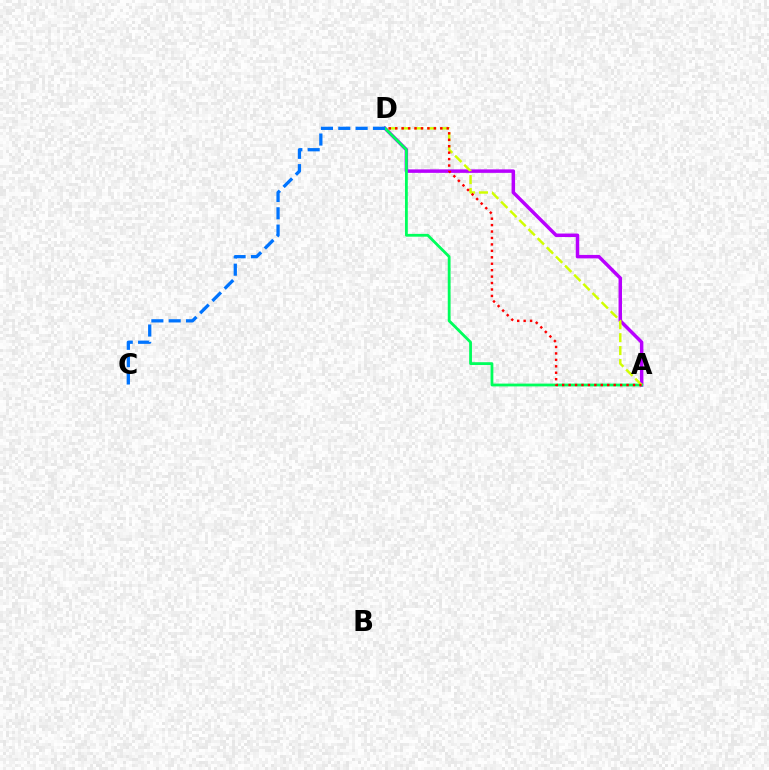{('A', 'D'): [{'color': '#b900ff', 'line_style': 'solid', 'thickness': 2.5}, {'color': '#00ff5c', 'line_style': 'solid', 'thickness': 2.02}, {'color': '#d1ff00', 'line_style': 'dashed', 'thickness': 1.76}, {'color': '#ff0000', 'line_style': 'dotted', 'thickness': 1.75}], ('C', 'D'): [{'color': '#0074ff', 'line_style': 'dashed', 'thickness': 2.35}]}